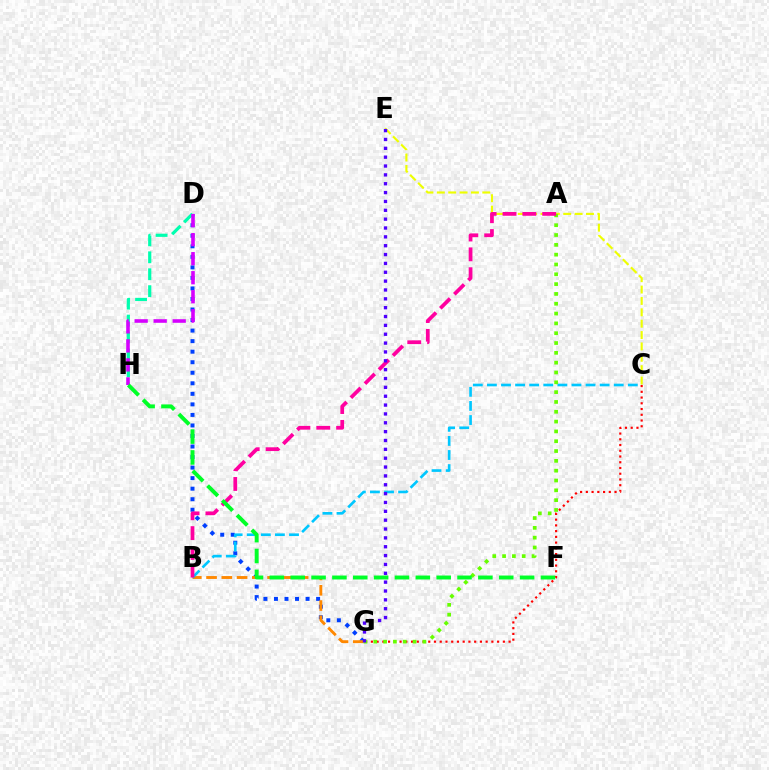{('C', 'E'): [{'color': '#eeff00', 'line_style': 'dashed', 'thickness': 1.54}], ('D', 'G'): [{'color': '#003fff', 'line_style': 'dotted', 'thickness': 2.86}], ('C', 'G'): [{'color': '#ff0000', 'line_style': 'dotted', 'thickness': 1.56}], ('B', 'G'): [{'color': '#ff8800', 'line_style': 'dashed', 'thickness': 2.07}], ('D', 'H'): [{'color': '#00ffaf', 'line_style': 'dashed', 'thickness': 2.3}, {'color': '#d600ff', 'line_style': 'dashed', 'thickness': 2.58}], ('B', 'C'): [{'color': '#00c7ff', 'line_style': 'dashed', 'thickness': 1.91}], ('A', 'G'): [{'color': '#66ff00', 'line_style': 'dotted', 'thickness': 2.67}], ('A', 'B'): [{'color': '#ff00a0', 'line_style': 'dashed', 'thickness': 2.7}], ('E', 'G'): [{'color': '#4f00ff', 'line_style': 'dotted', 'thickness': 2.41}], ('F', 'H'): [{'color': '#00ff27', 'line_style': 'dashed', 'thickness': 2.83}]}